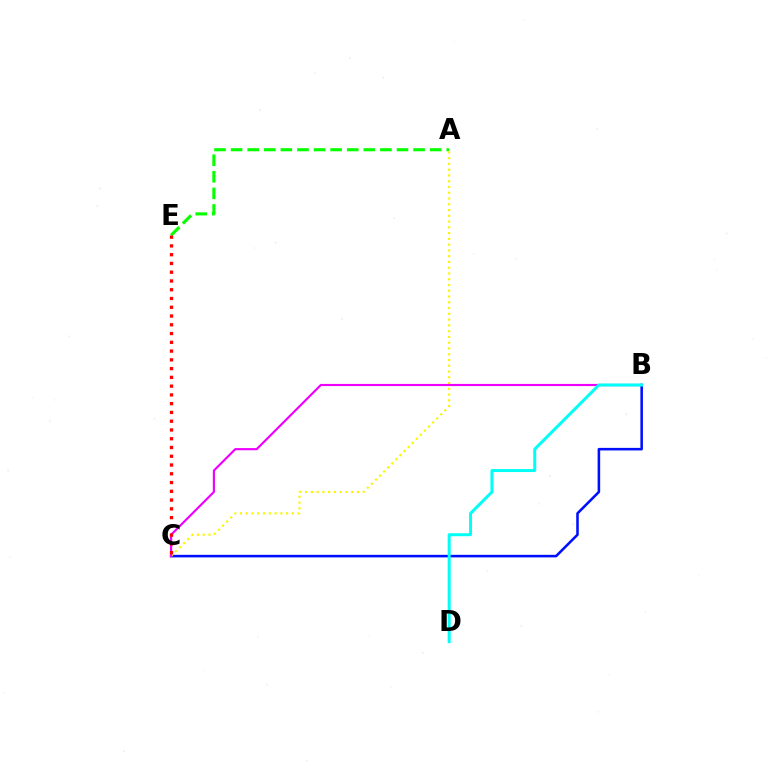{('B', 'C'): [{'color': '#0010ff', 'line_style': 'solid', 'thickness': 1.85}, {'color': '#ee00ff', 'line_style': 'solid', 'thickness': 1.56}], ('A', 'E'): [{'color': '#08ff00', 'line_style': 'dashed', 'thickness': 2.25}], ('A', 'C'): [{'color': '#fcf500', 'line_style': 'dotted', 'thickness': 1.57}], ('B', 'D'): [{'color': '#00fff6', 'line_style': 'solid', 'thickness': 2.16}], ('C', 'E'): [{'color': '#ff0000', 'line_style': 'dotted', 'thickness': 2.38}]}